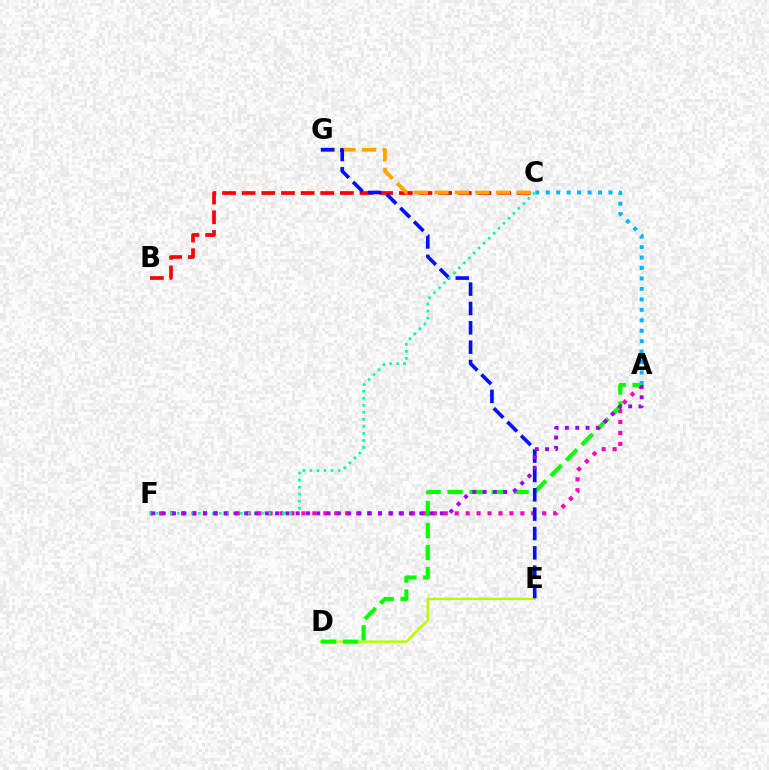{('D', 'E'): [{'color': '#b3ff00', 'line_style': 'solid', 'thickness': 1.72}], ('B', 'C'): [{'color': '#ff0000', 'line_style': 'dashed', 'thickness': 2.67}], ('A', 'C'): [{'color': '#00b5ff', 'line_style': 'dotted', 'thickness': 2.84}], ('C', 'G'): [{'color': '#ffa500', 'line_style': 'dashed', 'thickness': 2.79}], ('A', 'F'): [{'color': '#ff00bd', 'line_style': 'dotted', 'thickness': 2.97}, {'color': '#9b00ff', 'line_style': 'dotted', 'thickness': 2.8}], ('A', 'D'): [{'color': '#08ff00', 'line_style': 'dashed', 'thickness': 2.99}], ('E', 'G'): [{'color': '#0010ff', 'line_style': 'dashed', 'thickness': 2.63}], ('C', 'F'): [{'color': '#00ff9d', 'line_style': 'dotted', 'thickness': 1.91}]}